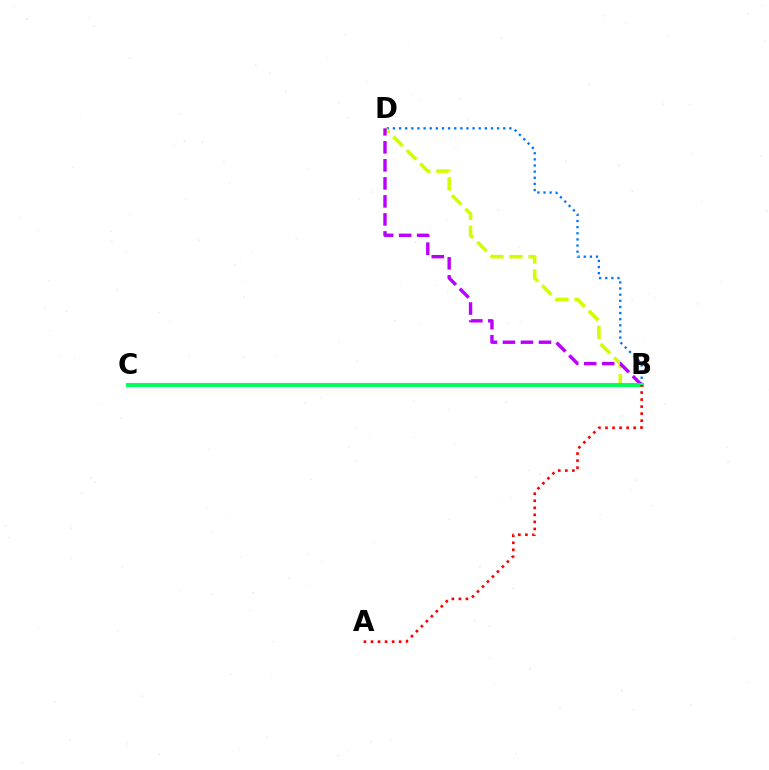{('B', 'D'): [{'color': '#0074ff', 'line_style': 'dotted', 'thickness': 1.66}, {'color': '#d1ff00', 'line_style': 'dashed', 'thickness': 2.59}, {'color': '#b900ff', 'line_style': 'dashed', 'thickness': 2.45}], ('B', 'C'): [{'color': '#00ff5c', 'line_style': 'solid', 'thickness': 2.85}], ('A', 'B'): [{'color': '#ff0000', 'line_style': 'dotted', 'thickness': 1.91}]}